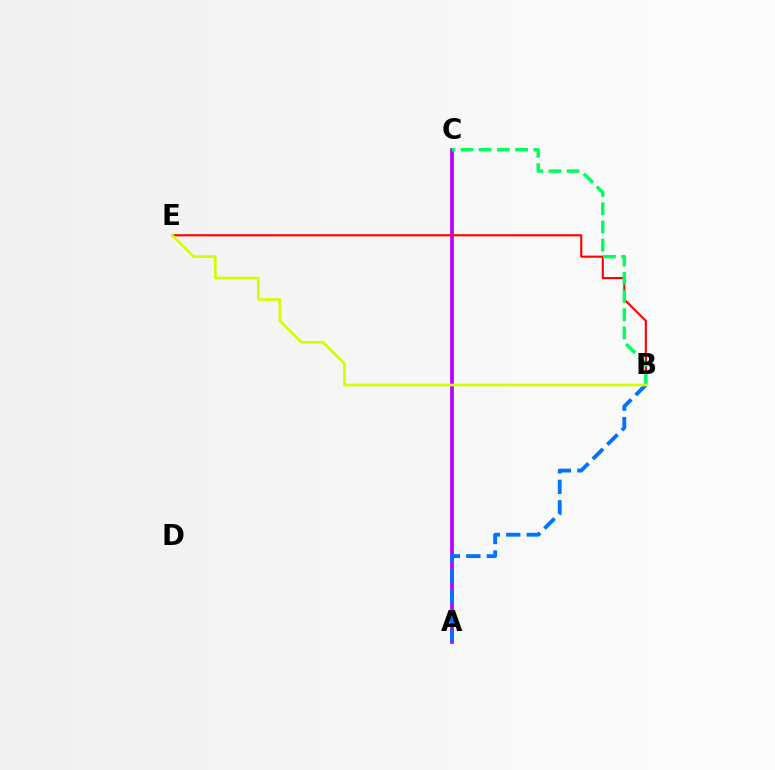{('A', 'C'): [{'color': '#b900ff', 'line_style': 'solid', 'thickness': 2.67}], ('B', 'E'): [{'color': '#ff0000', 'line_style': 'solid', 'thickness': 1.52}, {'color': '#d1ff00', 'line_style': 'solid', 'thickness': 1.91}], ('A', 'B'): [{'color': '#0074ff', 'line_style': 'dashed', 'thickness': 2.78}], ('B', 'C'): [{'color': '#00ff5c', 'line_style': 'dashed', 'thickness': 2.48}]}